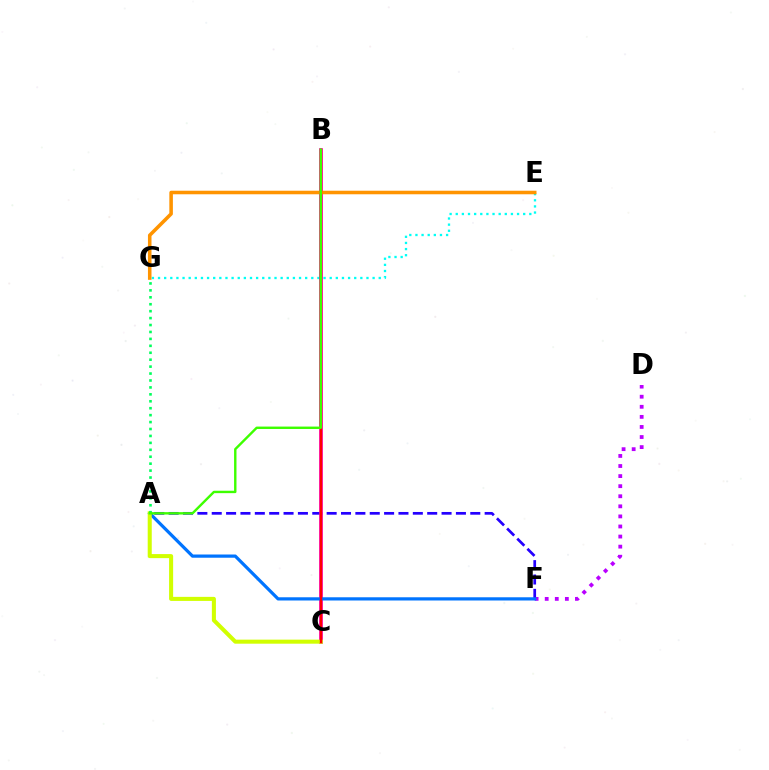{('E', 'G'): [{'color': '#00fff6', 'line_style': 'dotted', 'thickness': 1.67}, {'color': '#ff9400', 'line_style': 'solid', 'thickness': 2.55}], ('D', 'F'): [{'color': '#b900ff', 'line_style': 'dotted', 'thickness': 2.74}], ('A', 'F'): [{'color': '#2500ff', 'line_style': 'dashed', 'thickness': 1.95}, {'color': '#0074ff', 'line_style': 'solid', 'thickness': 2.32}], ('B', 'C'): [{'color': '#ff00ac', 'line_style': 'solid', 'thickness': 2.67}, {'color': '#ff0000', 'line_style': 'solid', 'thickness': 1.68}], ('A', 'C'): [{'color': '#d1ff00', 'line_style': 'solid', 'thickness': 2.91}], ('A', 'G'): [{'color': '#00ff5c', 'line_style': 'dotted', 'thickness': 1.88}], ('A', 'B'): [{'color': '#3dff00', 'line_style': 'solid', 'thickness': 1.73}]}